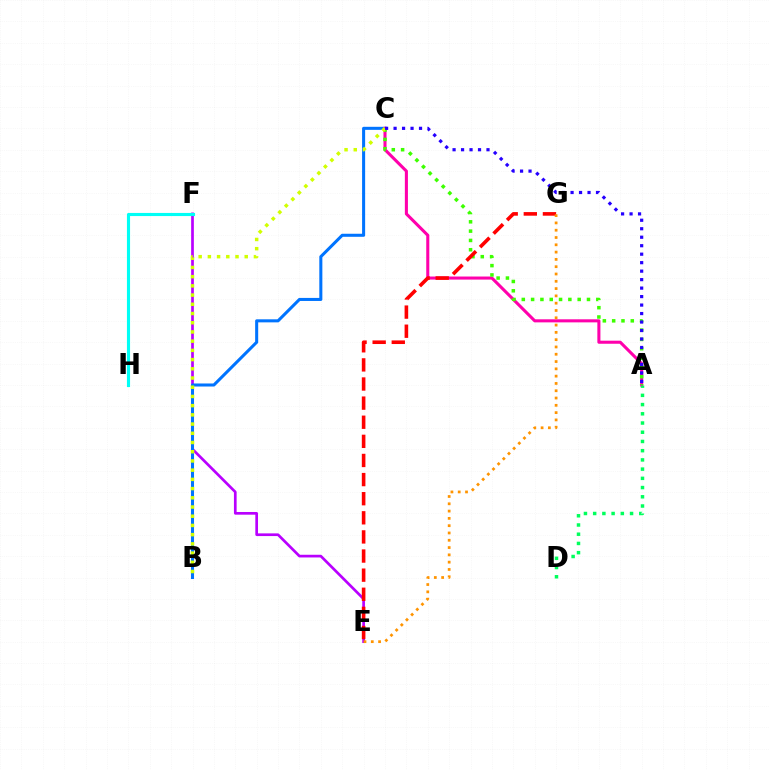{('E', 'F'): [{'color': '#b900ff', 'line_style': 'solid', 'thickness': 1.94}], ('B', 'C'): [{'color': '#0074ff', 'line_style': 'solid', 'thickness': 2.19}, {'color': '#d1ff00', 'line_style': 'dotted', 'thickness': 2.5}], ('A', 'C'): [{'color': '#ff00ac', 'line_style': 'solid', 'thickness': 2.21}, {'color': '#3dff00', 'line_style': 'dotted', 'thickness': 2.53}, {'color': '#2500ff', 'line_style': 'dotted', 'thickness': 2.3}], ('A', 'D'): [{'color': '#00ff5c', 'line_style': 'dotted', 'thickness': 2.51}], ('E', 'G'): [{'color': '#ff0000', 'line_style': 'dashed', 'thickness': 2.6}, {'color': '#ff9400', 'line_style': 'dotted', 'thickness': 1.98}], ('F', 'H'): [{'color': '#00fff6', 'line_style': 'solid', 'thickness': 2.25}]}